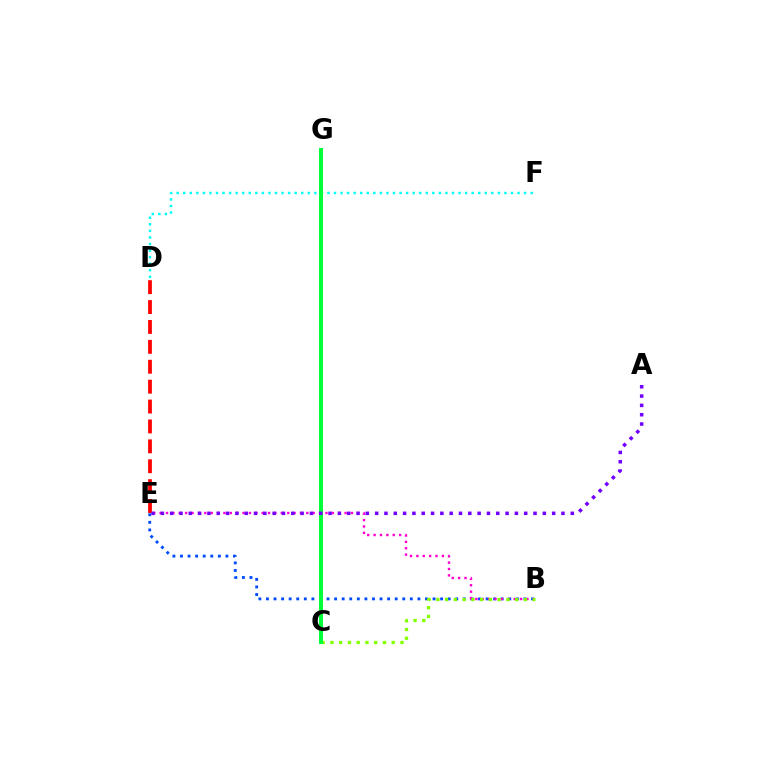{('D', 'F'): [{'color': '#00fff6', 'line_style': 'dotted', 'thickness': 1.78}], ('B', 'E'): [{'color': '#004bff', 'line_style': 'dotted', 'thickness': 2.06}, {'color': '#ff00cf', 'line_style': 'dotted', 'thickness': 1.73}], ('C', 'G'): [{'color': '#ffbd00', 'line_style': 'solid', 'thickness': 2.01}, {'color': '#00ff39', 'line_style': 'solid', 'thickness': 2.91}], ('B', 'C'): [{'color': '#84ff00', 'line_style': 'dotted', 'thickness': 2.38}], ('D', 'E'): [{'color': '#ff0000', 'line_style': 'dashed', 'thickness': 2.7}], ('A', 'E'): [{'color': '#7200ff', 'line_style': 'dotted', 'thickness': 2.53}]}